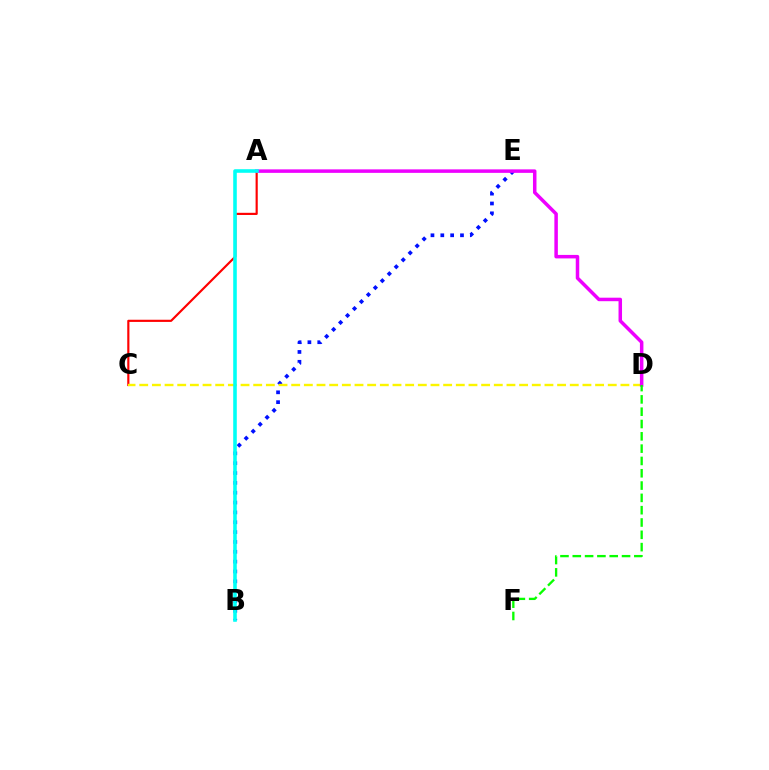{('B', 'E'): [{'color': '#0010ff', 'line_style': 'dotted', 'thickness': 2.67}], ('A', 'C'): [{'color': '#ff0000', 'line_style': 'solid', 'thickness': 1.56}], ('C', 'D'): [{'color': '#fcf500', 'line_style': 'dashed', 'thickness': 1.72}], ('A', 'D'): [{'color': '#ee00ff', 'line_style': 'solid', 'thickness': 2.52}], ('A', 'B'): [{'color': '#00fff6', 'line_style': 'solid', 'thickness': 2.58}], ('D', 'F'): [{'color': '#08ff00', 'line_style': 'dashed', 'thickness': 1.67}]}